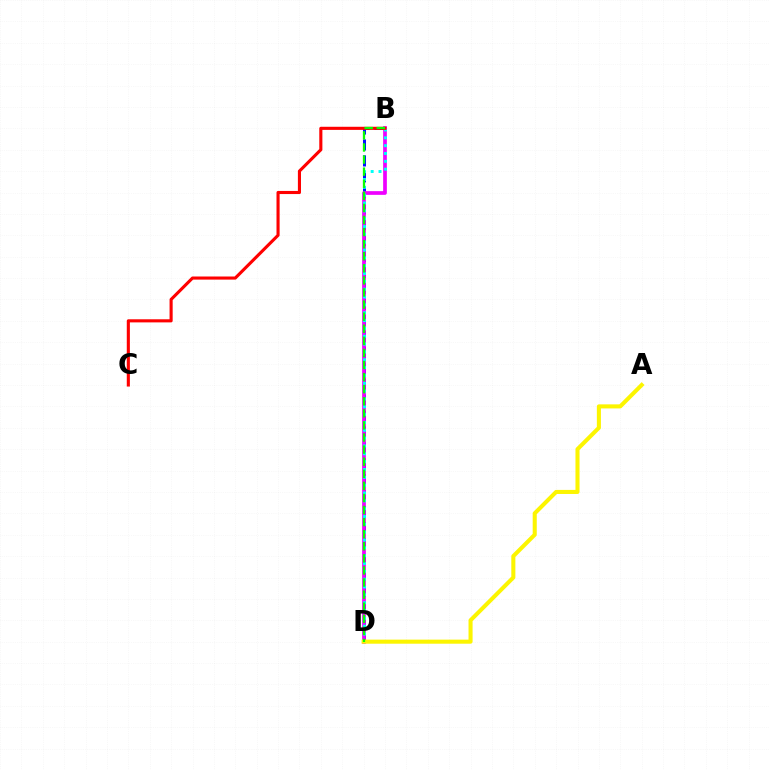{('B', 'D'): [{'color': '#0010ff', 'line_style': 'dashed', 'thickness': 2.17}, {'color': '#ee00ff', 'line_style': 'solid', 'thickness': 2.67}, {'color': '#00fff6', 'line_style': 'dotted', 'thickness': 2.13}, {'color': '#08ff00', 'line_style': 'dashed', 'thickness': 1.64}], ('A', 'D'): [{'color': '#fcf500', 'line_style': 'solid', 'thickness': 2.93}], ('B', 'C'): [{'color': '#ff0000', 'line_style': 'solid', 'thickness': 2.24}]}